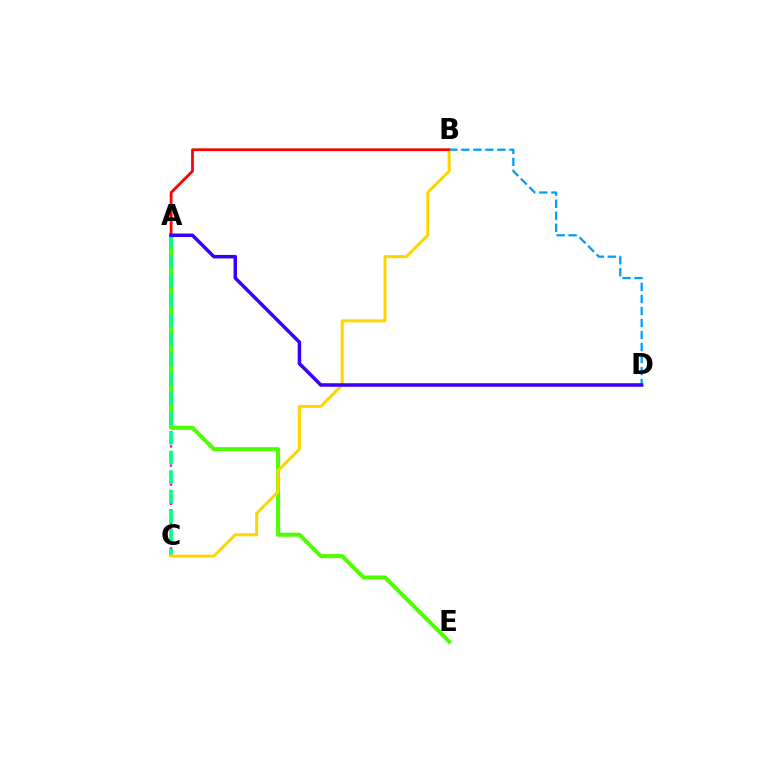{('A', 'C'): [{'color': '#ff00ed', 'line_style': 'dotted', 'thickness': 1.73}, {'color': '#00ff86', 'line_style': 'dashed', 'thickness': 2.66}], ('A', 'E'): [{'color': '#4fff00', 'line_style': 'solid', 'thickness': 2.91}], ('B', 'C'): [{'color': '#ffd500', 'line_style': 'solid', 'thickness': 2.16}], ('A', 'B'): [{'color': '#ff0000', 'line_style': 'solid', 'thickness': 1.98}], ('B', 'D'): [{'color': '#009eff', 'line_style': 'dashed', 'thickness': 1.63}], ('A', 'D'): [{'color': '#3700ff', 'line_style': 'solid', 'thickness': 2.53}]}